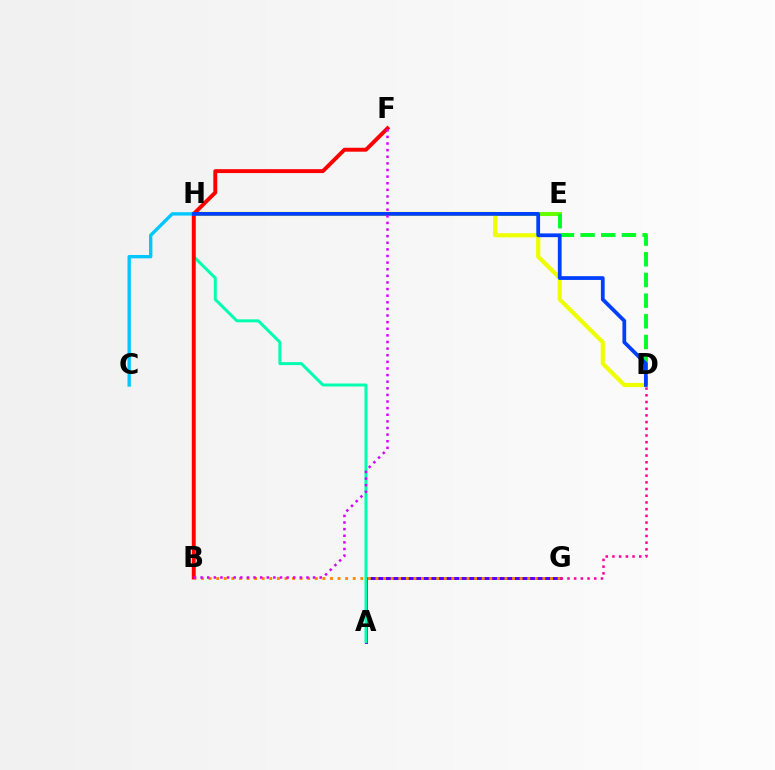{('A', 'G'): [{'color': '#4f00ff', 'line_style': 'solid', 'thickness': 2.13}], ('A', 'H'): [{'color': '#00ffaf', 'line_style': 'solid', 'thickness': 2.14}], ('E', 'H'): [{'color': '#66ff00', 'line_style': 'solid', 'thickness': 2.92}], ('D', 'H'): [{'color': '#eeff00', 'line_style': 'solid', 'thickness': 2.99}, {'color': '#003fff', 'line_style': 'solid', 'thickness': 2.71}], ('B', 'F'): [{'color': '#ff0000', 'line_style': 'solid', 'thickness': 2.82}, {'color': '#d600ff', 'line_style': 'dotted', 'thickness': 1.8}], ('D', 'E'): [{'color': '#00ff27', 'line_style': 'dashed', 'thickness': 2.81}], ('B', 'G'): [{'color': '#ff8800', 'line_style': 'dotted', 'thickness': 2.06}], ('C', 'H'): [{'color': '#00c7ff', 'line_style': 'solid', 'thickness': 2.41}], ('D', 'G'): [{'color': '#ff00a0', 'line_style': 'dotted', 'thickness': 1.82}]}